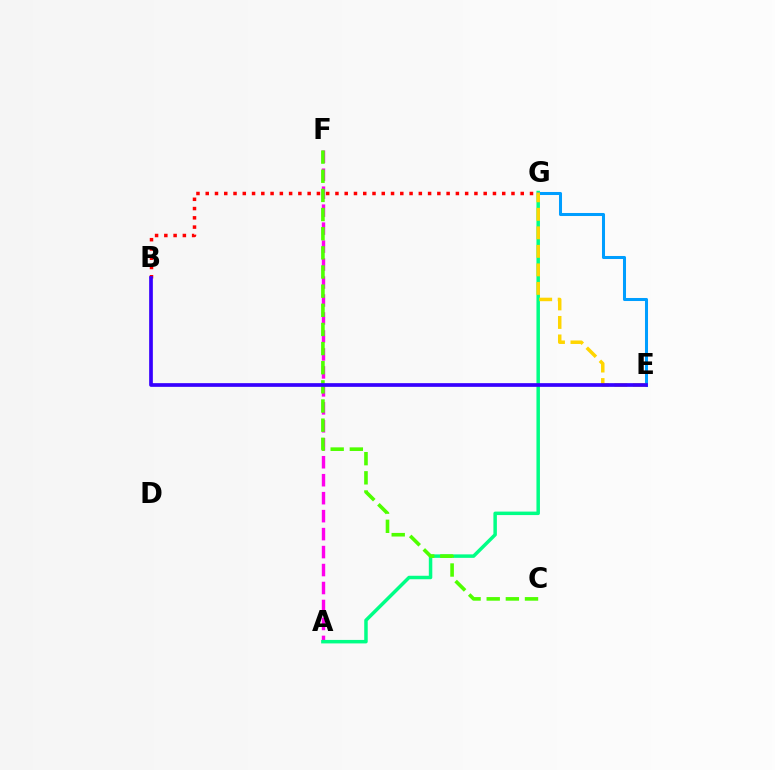{('A', 'F'): [{'color': '#ff00ed', 'line_style': 'dashed', 'thickness': 2.44}], ('B', 'G'): [{'color': '#ff0000', 'line_style': 'dotted', 'thickness': 2.52}], ('A', 'G'): [{'color': '#00ff86', 'line_style': 'solid', 'thickness': 2.51}], ('C', 'F'): [{'color': '#4fff00', 'line_style': 'dashed', 'thickness': 2.6}], ('E', 'G'): [{'color': '#009eff', 'line_style': 'solid', 'thickness': 2.18}, {'color': '#ffd500', 'line_style': 'dashed', 'thickness': 2.52}], ('B', 'E'): [{'color': '#3700ff', 'line_style': 'solid', 'thickness': 2.66}]}